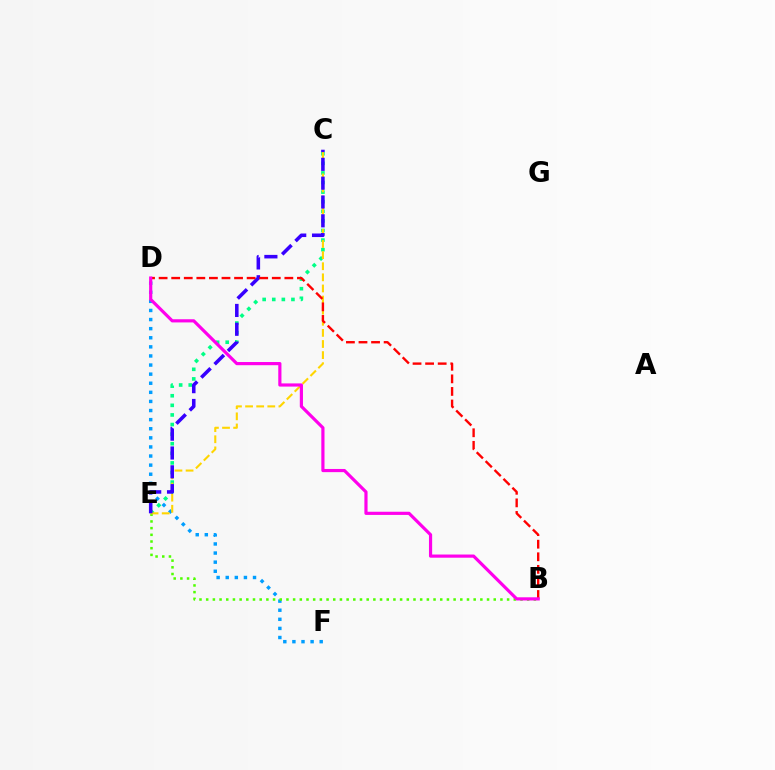{('D', 'F'): [{'color': '#009eff', 'line_style': 'dotted', 'thickness': 2.47}], ('C', 'E'): [{'color': '#00ff86', 'line_style': 'dotted', 'thickness': 2.61}, {'color': '#ffd500', 'line_style': 'dashed', 'thickness': 1.51}, {'color': '#3700ff', 'line_style': 'dashed', 'thickness': 2.56}], ('B', 'E'): [{'color': '#4fff00', 'line_style': 'dotted', 'thickness': 1.82}], ('B', 'D'): [{'color': '#ff0000', 'line_style': 'dashed', 'thickness': 1.71}, {'color': '#ff00ed', 'line_style': 'solid', 'thickness': 2.29}]}